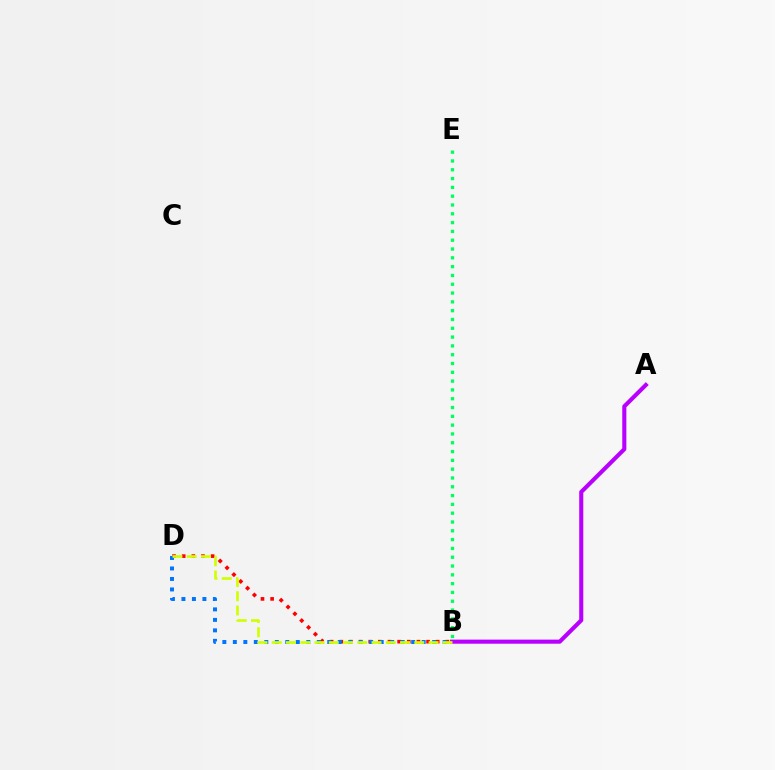{('B', 'D'): [{'color': '#ff0000', 'line_style': 'dotted', 'thickness': 2.62}, {'color': '#0074ff', 'line_style': 'dotted', 'thickness': 2.85}, {'color': '#d1ff00', 'line_style': 'dashed', 'thickness': 1.94}], ('B', 'E'): [{'color': '#00ff5c', 'line_style': 'dotted', 'thickness': 2.39}], ('A', 'B'): [{'color': '#b900ff', 'line_style': 'solid', 'thickness': 2.94}]}